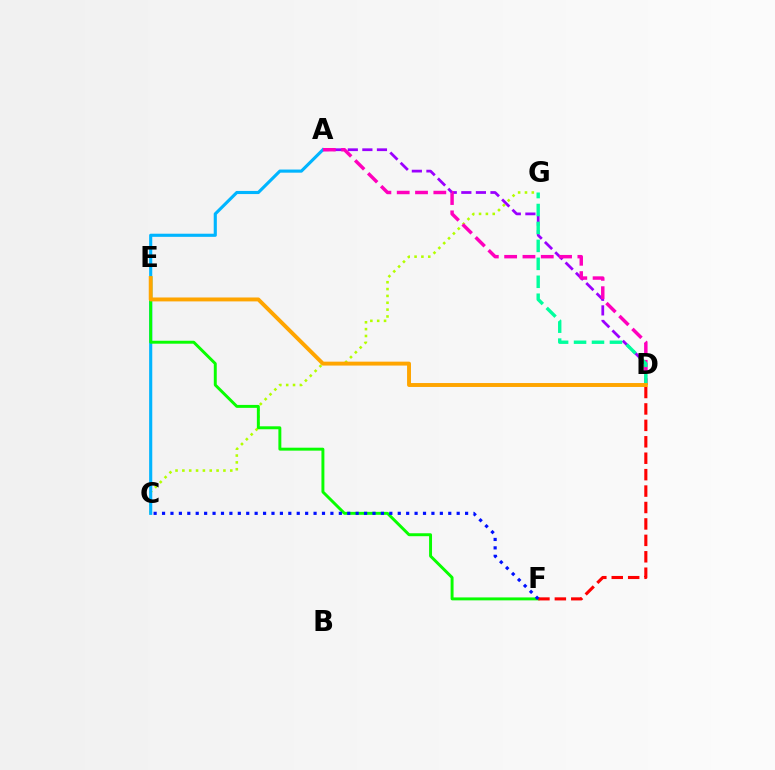{('C', 'G'): [{'color': '#b3ff00', 'line_style': 'dotted', 'thickness': 1.86}], ('A', 'C'): [{'color': '#00b5ff', 'line_style': 'solid', 'thickness': 2.25}], ('A', 'D'): [{'color': '#9b00ff', 'line_style': 'dashed', 'thickness': 1.98}, {'color': '#ff00bd', 'line_style': 'dashed', 'thickness': 2.49}], ('E', 'F'): [{'color': '#08ff00', 'line_style': 'solid', 'thickness': 2.12}], ('D', 'F'): [{'color': '#ff0000', 'line_style': 'dashed', 'thickness': 2.23}], ('C', 'F'): [{'color': '#0010ff', 'line_style': 'dotted', 'thickness': 2.29}], ('D', 'G'): [{'color': '#00ff9d', 'line_style': 'dashed', 'thickness': 2.44}], ('D', 'E'): [{'color': '#ffa500', 'line_style': 'solid', 'thickness': 2.82}]}